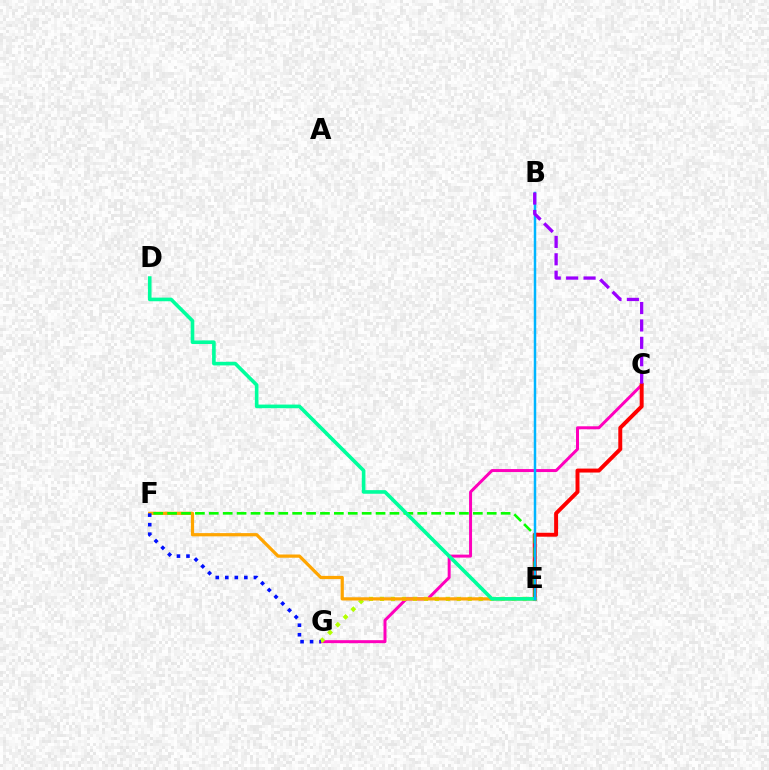{('C', 'G'): [{'color': '#ff00bd', 'line_style': 'solid', 'thickness': 2.15}], ('E', 'G'): [{'color': '#b3ff00', 'line_style': 'dotted', 'thickness': 2.98}], ('C', 'E'): [{'color': '#ff0000', 'line_style': 'solid', 'thickness': 2.84}], ('E', 'F'): [{'color': '#ffa500', 'line_style': 'solid', 'thickness': 2.32}, {'color': '#08ff00', 'line_style': 'dashed', 'thickness': 1.89}], ('D', 'E'): [{'color': '#00ff9d', 'line_style': 'solid', 'thickness': 2.61}], ('B', 'E'): [{'color': '#00b5ff', 'line_style': 'solid', 'thickness': 1.78}], ('B', 'C'): [{'color': '#9b00ff', 'line_style': 'dashed', 'thickness': 2.36}], ('F', 'G'): [{'color': '#0010ff', 'line_style': 'dotted', 'thickness': 2.59}]}